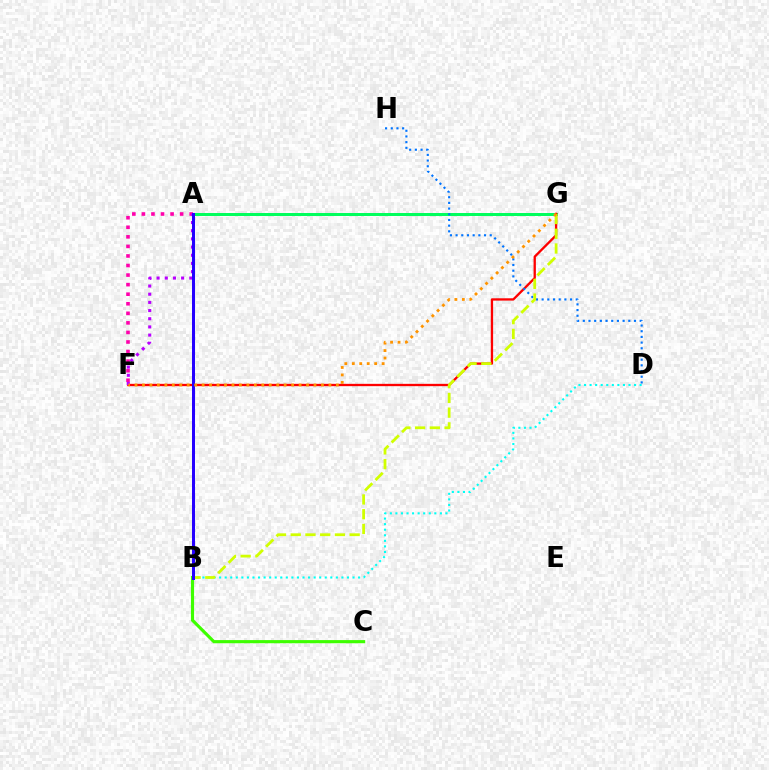{('B', 'C'): [{'color': '#3dff00', 'line_style': 'solid', 'thickness': 2.26}], ('A', 'G'): [{'color': '#00ff5c', 'line_style': 'solid', 'thickness': 2.14}], ('A', 'F'): [{'color': '#ff00ac', 'line_style': 'dotted', 'thickness': 2.6}, {'color': '#b900ff', 'line_style': 'dotted', 'thickness': 2.22}], ('F', 'G'): [{'color': '#ff0000', 'line_style': 'solid', 'thickness': 1.67}, {'color': '#ff9400', 'line_style': 'dotted', 'thickness': 2.03}], ('B', 'D'): [{'color': '#00fff6', 'line_style': 'dotted', 'thickness': 1.51}], ('D', 'H'): [{'color': '#0074ff', 'line_style': 'dotted', 'thickness': 1.55}], ('B', 'G'): [{'color': '#d1ff00', 'line_style': 'dashed', 'thickness': 2.0}], ('A', 'B'): [{'color': '#2500ff', 'line_style': 'solid', 'thickness': 2.17}]}